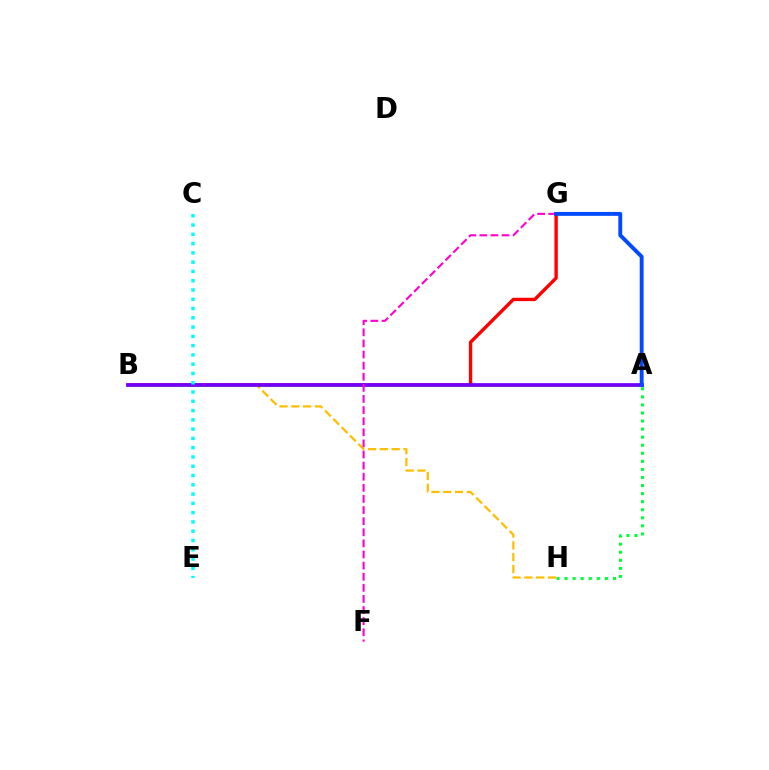{('B', 'G'): [{'color': '#ff0000', 'line_style': 'solid', 'thickness': 2.42}], ('A', 'B'): [{'color': '#84ff00', 'line_style': 'solid', 'thickness': 2.22}, {'color': '#7200ff', 'line_style': 'solid', 'thickness': 2.68}], ('B', 'H'): [{'color': '#ffbd00', 'line_style': 'dashed', 'thickness': 1.6}], ('A', 'H'): [{'color': '#00ff39', 'line_style': 'dotted', 'thickness': 2.19}], ('F', 'G'): [{'color': '#ff00cf', 'line_style': 'dashed', 'thickness': 1.51}], ('C', 'E'): [{'color': '#00fff6', 'line_style': 'dotted', 'thickness': 2.52}], ('A', 'G'): [{'color': '#004bff', 'line_style': 'solid', 'thickness': 2.81}]}